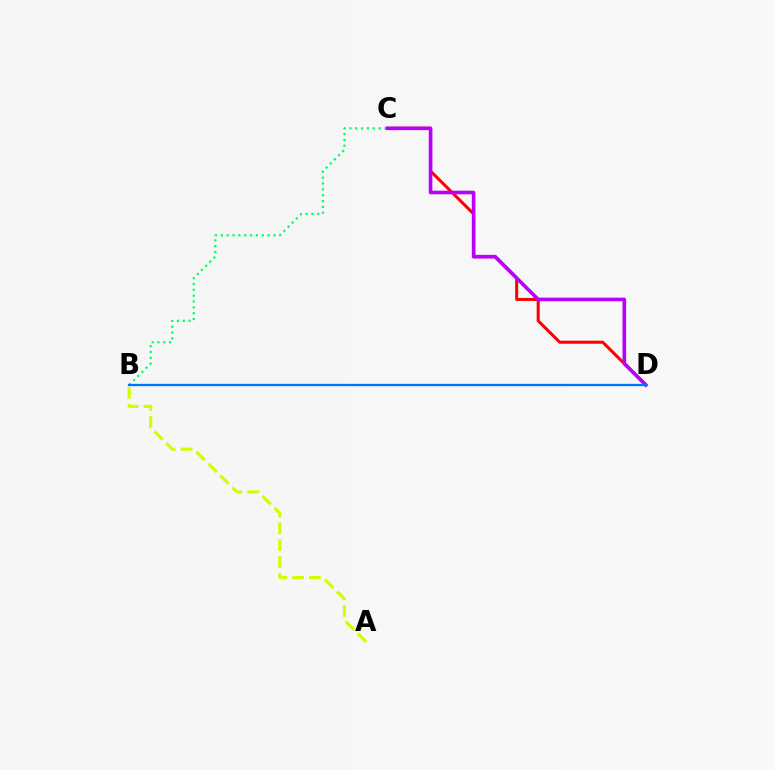{('B', 'C'): [{'color': '#00ff5c', 'line_style': 'dotted', 'thickness': 1.59}], ('C', 'D'): [{'color': '#ff0000', 'line_style': 'solid', 'thickness': 2.19}, {'color': '#b900ff', 'line_style': 'solid', 'thickness': 2.6}], ('A', 'B'): [{'color': '#d1ff00', 'line_style': 'dashed', 'thickness': 2.29}], ('B', 'D'): [{'color': '#0074ff', 'line_style': 'solid', 'thickness': 1.68}]}